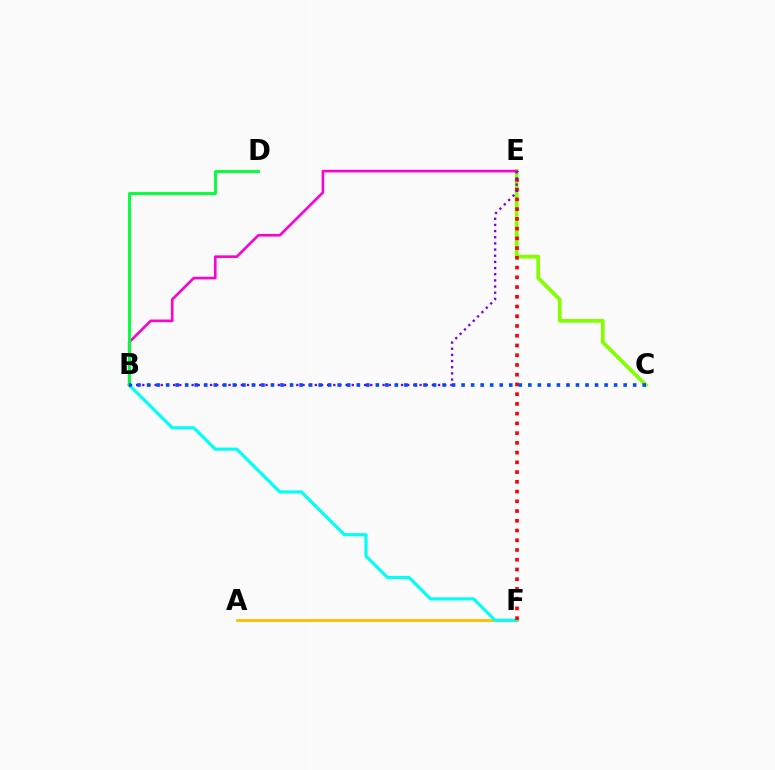{('C', 'E'): [{'color': '#84ff00', 'line_style': 'solid', 'thickness': 2.68}], ('A', 'F'): [{'color': '#ffbd00', 'line_style': 'solid', 'thickness': 1.99}], ('B', 'F'): [{'color': '#00fff6', 'line_style': 'solid', 'thickness': 2.24}], ('E', 'F'): [{'color': '#ff0000', 'line_style': 'dotted', 'thickness': 2.65}], ('B', 'E'): [{'color': '#ff00cf', 'line_style': 'solid', 'thickness': 1.89}, {'color': '#7200ff', 'line_style': 'dotted', 'thickness': 1.67}], ('B', 'D'): [{'color': '#00ff39', 'line_style': 'solid', 'thickness': 2.06}], ('B', 'C'): [{'color': '#004bff', 'line_style': 'dotted', 'thickness': 2.59}]}